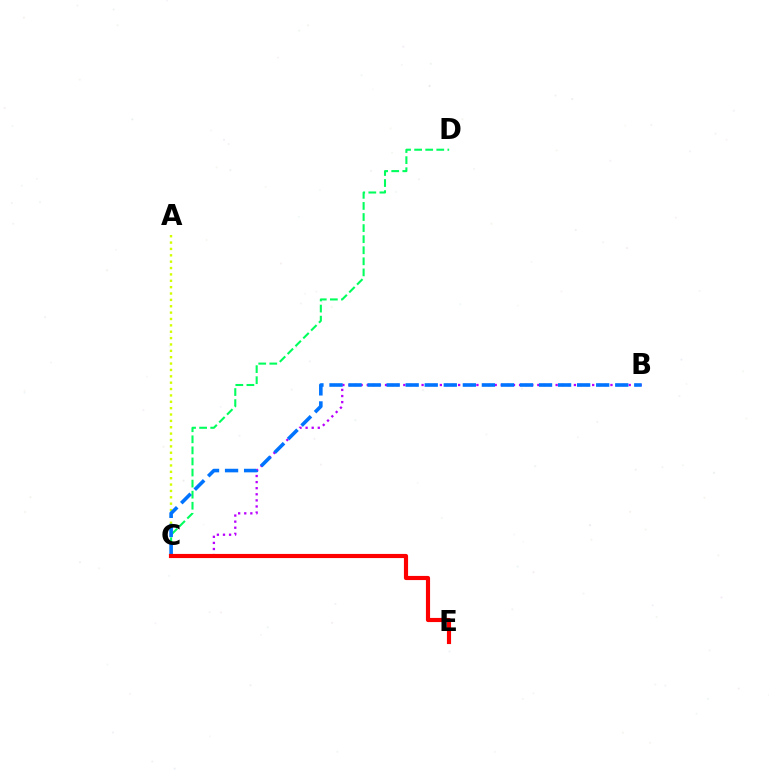{('A', 'C'): [{'color': '#d1ff00', 'line_style': 'dotted', 'thickness': 1.73}], ('B', 'C'): [{'color': '#b900ff', 'line_style': 'dotted', 'thickness': 1.66}, {'color': '#0074ff', 'line_style': 'dashed', 'thickness': 2.59}], ('C', 'D'): [{'color': '#00ff5c', 'line_style': 'dashed', 'thickness': 1.5}], ('C', 'E'): [{'color': '#ff0000', 'line_style': 'solid', 'thickness': 2.99}]}